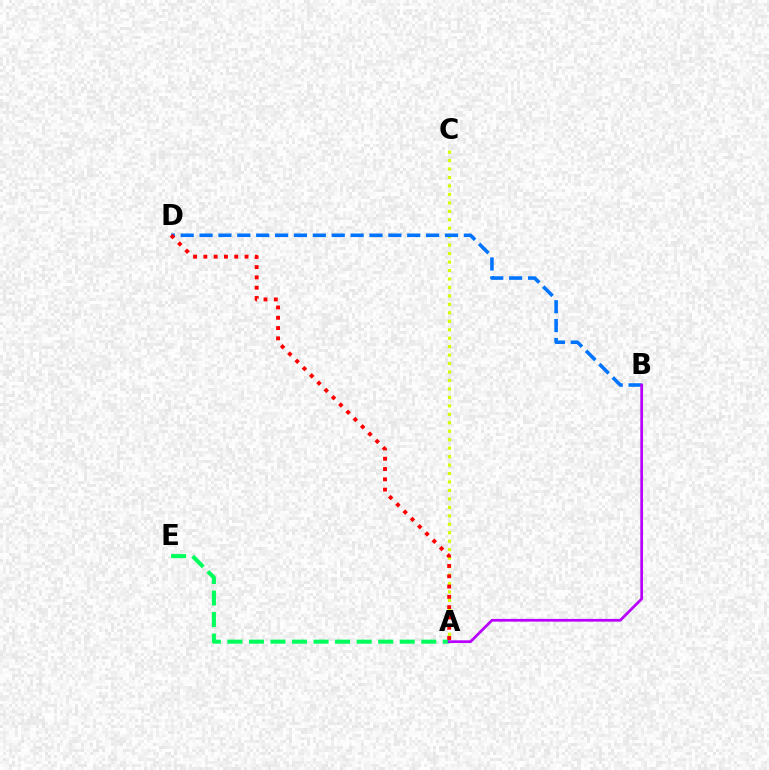{('A', 'C'): [{'color': '#d1ff00', 'line_style': 'dotted', 'thickness': 2.3}], ('A', 'E'): [{'color': '#00ff5c', 'line_style': 'dashed', 'thickness': 2.93}], ('B', 'D'): [{'color': '#0074ff', 'line_style': 'dashed', 'thickness': 2.56}], ('A', 'B'): [{'color': '#b900ff', 'line_style': 'solid', 'thickness': 1.96}], ('A', 'D'): [{'color': '#ff0000', 'line_style': 'dotted', 'thickness': 2.8}]}